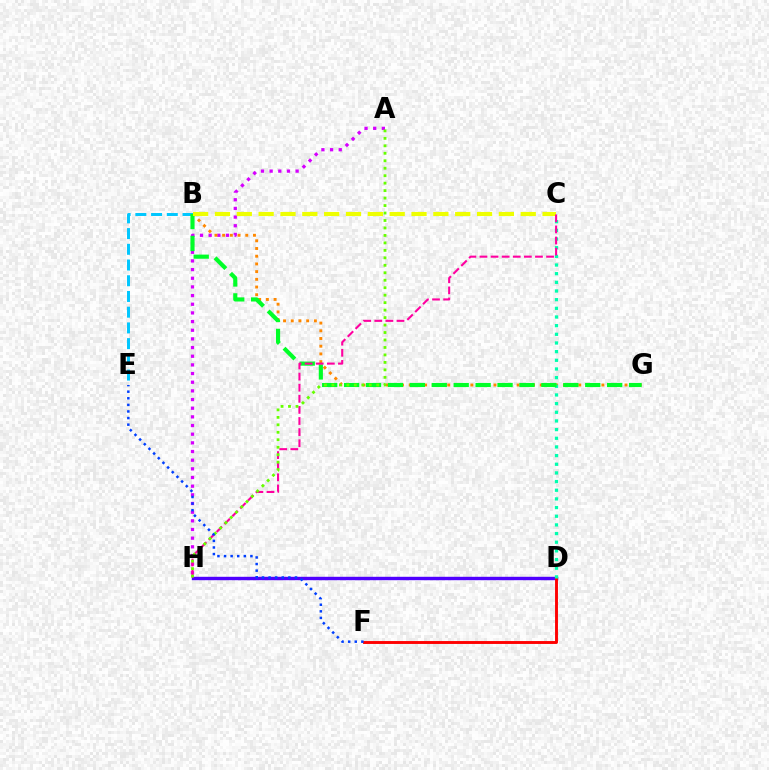{('D', 'H'): [{'color': '#4f00ff', 'line_style': 'solid', 'thickness': 2.46}], ('A', 'H'): [{'color': '#d600ff', 'line_style': 'dotted', 'thickness': 2.35}, {'color': '#66ff00', 'line_style': 'dotted', 'thickness': 2.03}], ('B', 'G'): [{'color': '#ff8800', 'line_style': 'dotted', 'thickness': 2.09}, {'color': '#00ff27', 'line_style': 'dashed', 'thickness': 2.98}], ('D', 'F'): [{'color': '#ff0000', 'line_style': 'solid', 'thickness': 2.09}], ('C', 'D'): [{'color': '#00ffaf', 'line_style': 'dotted', 'thickness': 2.35}], ('B', 'E'): [{'color': '#00c7ff', 'line_style': 'dashed', 'thickness': 2.14}], ('B', 'C'): [{'color': '#eeff00', 'line_style': 'dashed', 'thickness': 2.97}], ('C', 'H'): [{'color': '#ff00a0', 'line_style': 'dashed', 'thickness': 1.51}], ('E', 'F'): [{'color': '#003fff', 'line_style': 'dotted', 'thickness': 1.79}]}